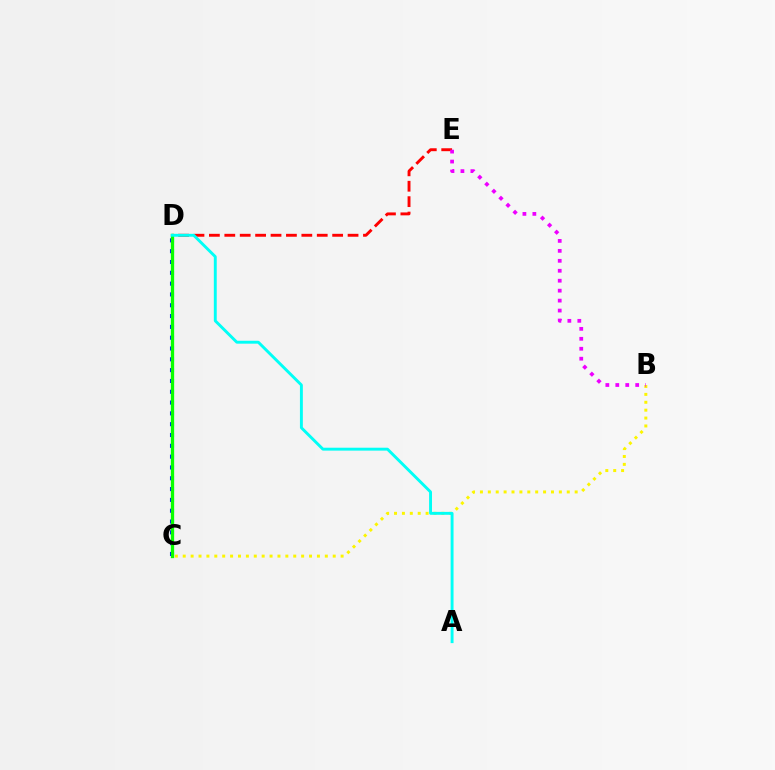{('B', 'C'): [{'color': '#fcf500', 'line_style': 'dotted', 'thickness': 2.14}], ('D', 'E'): [{'color': '#ff0000', 'line_style': 'dashed', 'thickness': 2.09}], ('B', 'E'): [{'color': '#ee00ff', 'line_style': 'dotted', 'thickness': 2.7}], ('C', 'D'): [{'color': '#0010ff', 'line_style': 'dotted', 'thickness': 2.94}, {'color': '#08ff00', 'line_style': 'solid', 'thickness': 2.36}], ('A', 'D'): [{'color': '#00fff6', 'line_style': 'solid', 'thickness': 2.09}]}